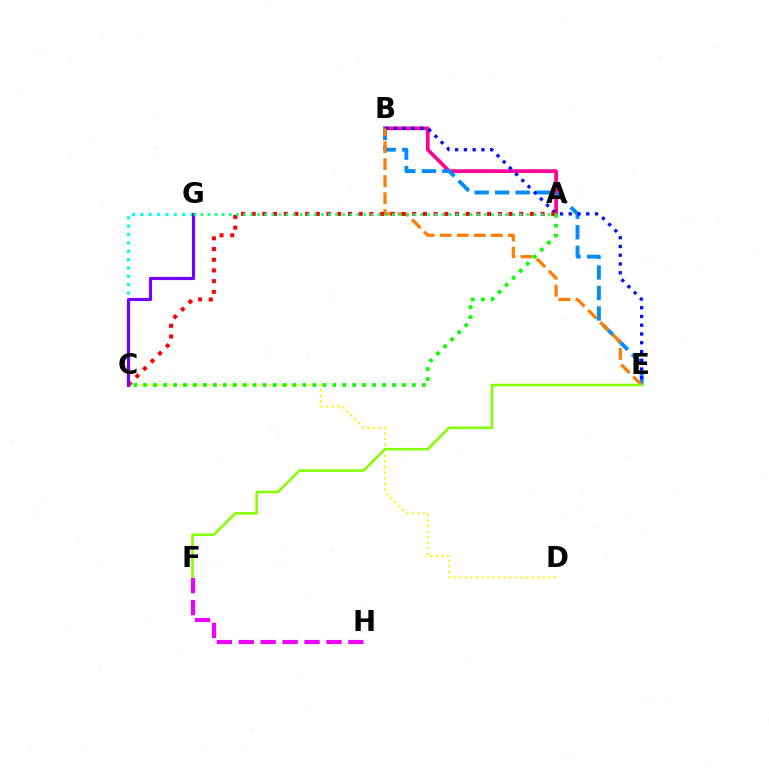{('A', 'B'): [{'color': '#ff0094', 'line_style': 'solid', 'thickness': 2.66}], ('C', 'G'): [{'color': '#00fff6', 'line_style': 'dotted', 'thickness': 2.27}, {'color': '#7200ff', 'line_style': 'solid', 'thickness': 2.26}], ('C', 'D'): [{'color': '#fcf500', 'line_style': 'dotted', 'thickness': 1.52}], ('B', 'E'): [{'color': '#008cff', 'line_style': 'dashed', 'thickness': 2.79}, {'color': '#0010ff', 'line_style': 'dotted', 'thickness': 2.38}, {'color': '#ff7c00', 'line_style': 'dashed', 'thickness': 2.31}], ('E', 'F'): [{'color': '#84ff00', 'line_style': 'solid', 'thickness': 1.82}], ('A', 'C'): [{'color': '#ff0000', 'line_style': 'dotted', 'thickness': 2.91}, {'color': '#08ff00', 'line_style': 'dotted', 'thickness': 2.7}], ('A', 'G'): [{'color': '#00ff74', 'line_style': 'dotted', 'thickness': 1.93}], ('F', 'H'): [{'color': '#ee00ff', 'line_style': 'dashed', 'thickness': 2.98}]}